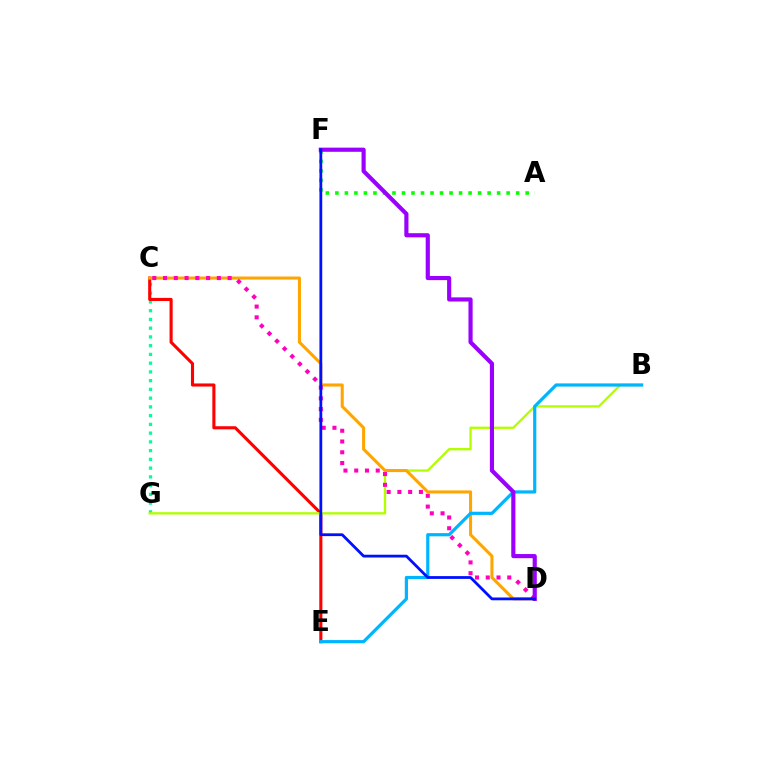{('C', 'G'): [{'color': '#00ff9d', 'line_style': 'dotted', 'thickness': 2.38}], ('C', 'E'): [{'color': '#ff0000', 'line_style': 'solid', 'thickness': 2.23}], ('B', 'G'): [{'color': '#b3ff00', 'line_style': 'solid', 'thickness': 1.68}], ('C', 'D'): [{'color': '#ffa500', 'line_style': 'solid', 'thickness': 2.2}, {'color': '#ff00bd', 'line_style': 'dotted', 'thickness': 2.92}], ('B', 'E'): [{'color': '#00b5ff', 'line_style': 'solid', 'thickness': 2.31}], ('A', 'F'): [{'color': '#08ff00', 'line_style': 'dotted', 'thickness': 2.59}], ('D', 'F'): [{'color': '#9b00ff', 'line_style': 'solid', 'thickness': 2.99}, {'color': '#0010ff', 'line_style': 'solid', 'thickness': 2.01}]}